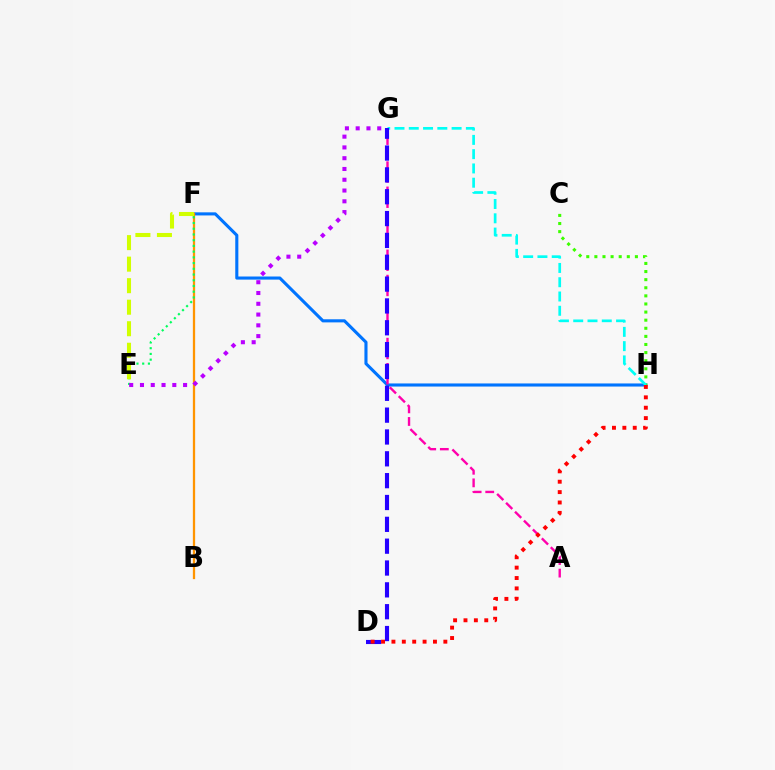{('F', 'H'): [{'color': '#0074ff', 'line_style': 'solid', 'thickness': 2.23}], ('C', 'H'): [{'color': '#3dff00', 'line_style': 'dotted', 'thickness': 2.2}], ('B', 'F'): [{'color': '#ff9400', 'line_style': 'solid', 'thickness': 1.64}], ('A', 'G'): [{'color': '#ff00ac', 'line_style': 'dashed', 'thickness': 1.71}], ('G', 'H'): [{'color': '#00fff6', 'line_style': 'dashed', 'thickness': 1.94}], ('E', 'F'): [{'color': '#00ff5c', 'line_style': 'dotted', 'thickness': 1.56}, {'color': '#d1ff00', 'line_style': 'dashed', 'thickness': 2.92}], ('D', 'G'): [{'color': '#2500ff', 'line_style': 'dashed', 'thickness': 2.97}], ('E', 'G'): [{'color': '#b900ff', 'line_style': 'dotted', 'thickness': 2.93}], ('D', 'H'): [{'color': '#ff0000', 'line_style': 'dotted', 'thickness': 2.82}]}